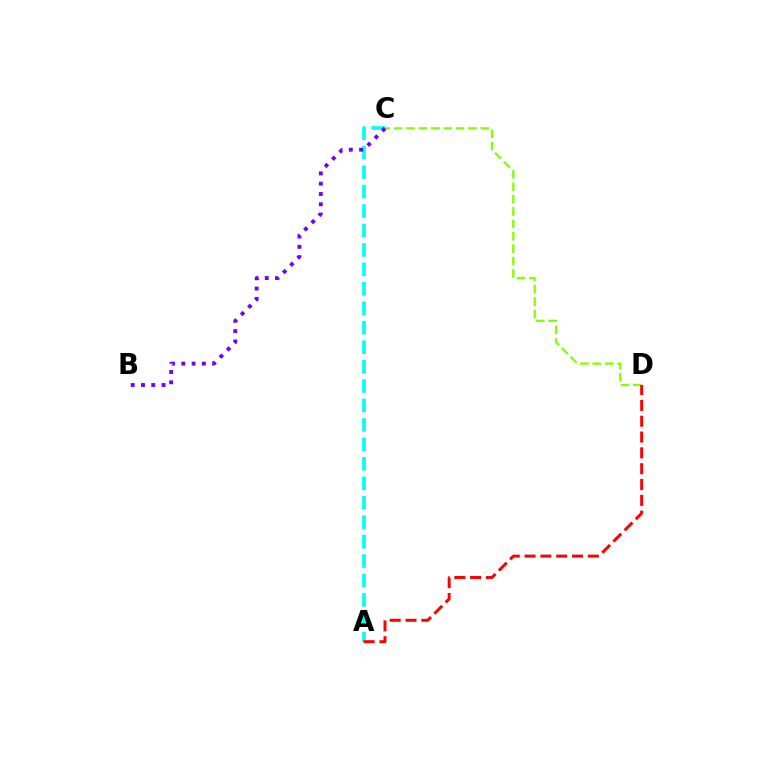{('C', 'D'): [{'color': '#84ff00', 'line_style': 'dashed', 'thickness': 1.68}], ('A', 'C'): [{'color': '#00fff6', 'line_style': 'dashed', 'thickness': 2.64}], ('B', 'C'): [{'color': '#7200ff', 'line_style': 'dotted', 'thickness': 2.79}], ('A', 'D'): [{'color': '#ff0000', 'line_style': 'dashed', 'thickness': 2.15}]}